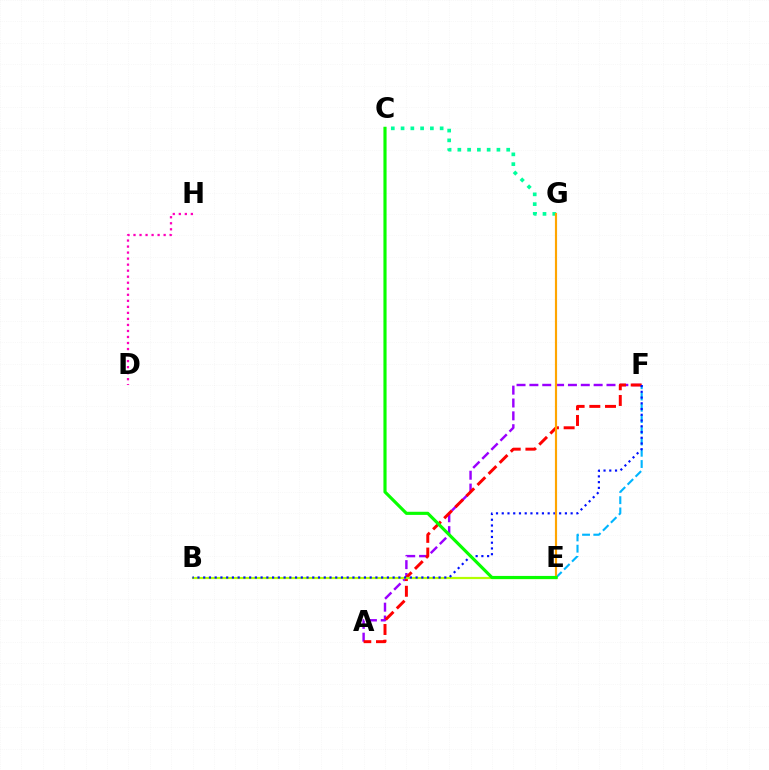{('E', 'F'): [{'color': '#00b5ff', 'line_style': 'dashed', 'thickness': 1.53}], ('A', 'F'): [{'color': '#9b00ff', 'line_style': 'dashed', 'thickness': 1.75}, {'color': '#ff0000', 'line_style': 'dashed', 'thickness': 2.13}], ('B', 'E'): [{'color': '#b3ff00', 'line_style': 'solid', 'thickness': 1.58}], ('B', 'F'): [{'color': '#0010ff', 'line_style': 'dotted', 'thickness': 1.56}], ('C', 'G'): [{'color': '#00ff9d', 'line_style': 'dotted', 'thickness': 2.65}], ('E', 'G'): [{'color': '#ffa500', 'line_style': 'solid', 'thickness': 1.56}], ('D', 'H'): [{'color': '#ff00bd', 'line_style': 'dotted', 'thickness': 1.64}], ('C', 'E'): [{'color': '#08ff00', 'line_style': 'solid', 'thickness': 2.27}]}